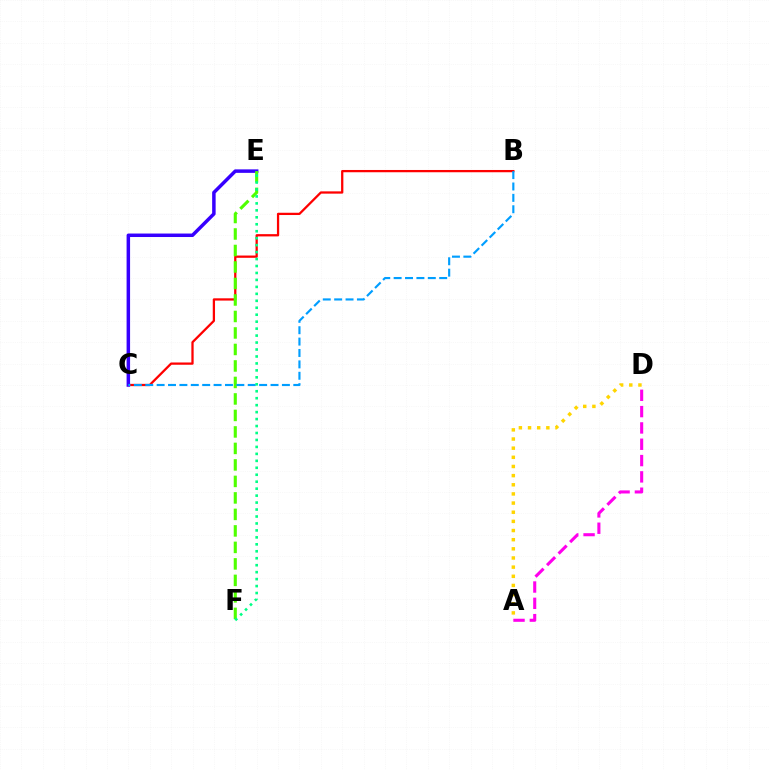{('A', 'D'): [{'color': '#ffd500', 'line_style': 'dotted', 'thickness': 2.49}, {'color': '#ff00ed', 'line_style': 'dashed', 'thickness': 2.22}], ('B', 'C'): [{'color': '#ff0000', 'line_style': 'solid', 'thickness': 1.64}, {'color': '#009eff', 'line_style': 'dashed', 'thickness': 1.55}], ('C', 'E'): [{'color': '#3700ff', 'line_style': 'solid', 'thickness': 2.51}], ('E', 'F'): [{'color': '#4fff00', 'line_style': 'dashed', 'thickness': 2.24}, {'color': '#00ff86', 'line_style': 'dotted', 'thickness': 1.89}]}